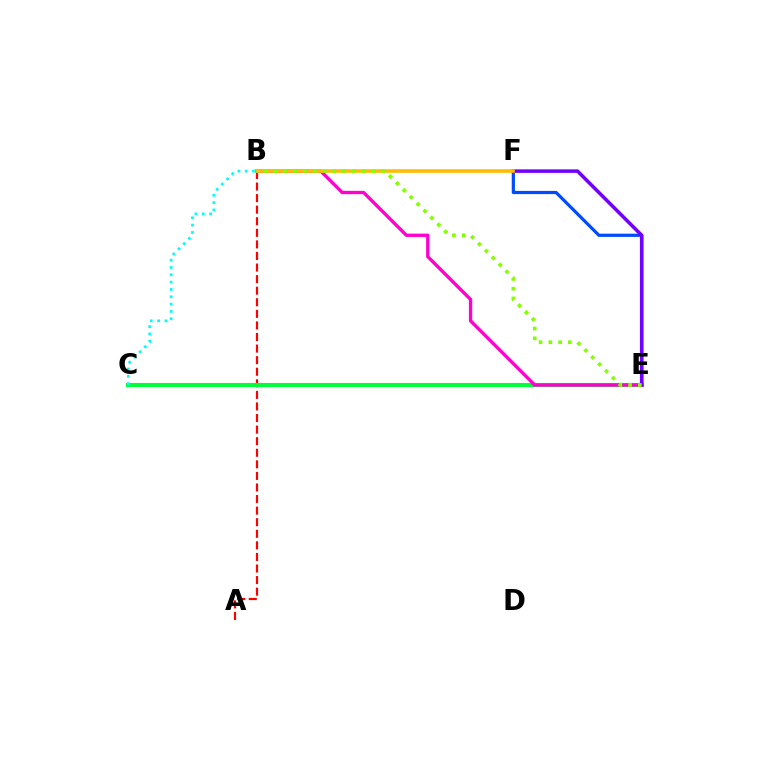{('A', 'B'): [{'color': '#ff0000', 'line_style': 'dashed', 'thickness': 1.57}], ('C', 'E'): [{'color': '#00ff39', 'line_style': 'solid', 'thickness': 2.95}], ('E', 'F'): [{'color': '#004bff', 'line_style': 'solid', 'thickness': 2.3}, {'color': '#7200ff', 'line_style': 'solid', 'thickness': 2.54}], ('B', 'C'): [{'color': '#00fff6', 'line_style': 'dotted', 'thickness': 1.99}], ('B', 'E'): [{'color': '#ff00cf', 'line_style': 'solid', 'thickness': 2.4}, {'color': '#84ff00', 'line_style': 'dotted', 'thickness': 2.65}], ('B', 'F'): [{'color': '#ffbd00', 'line_style': 'solid', 'thickness': 2.59}]}